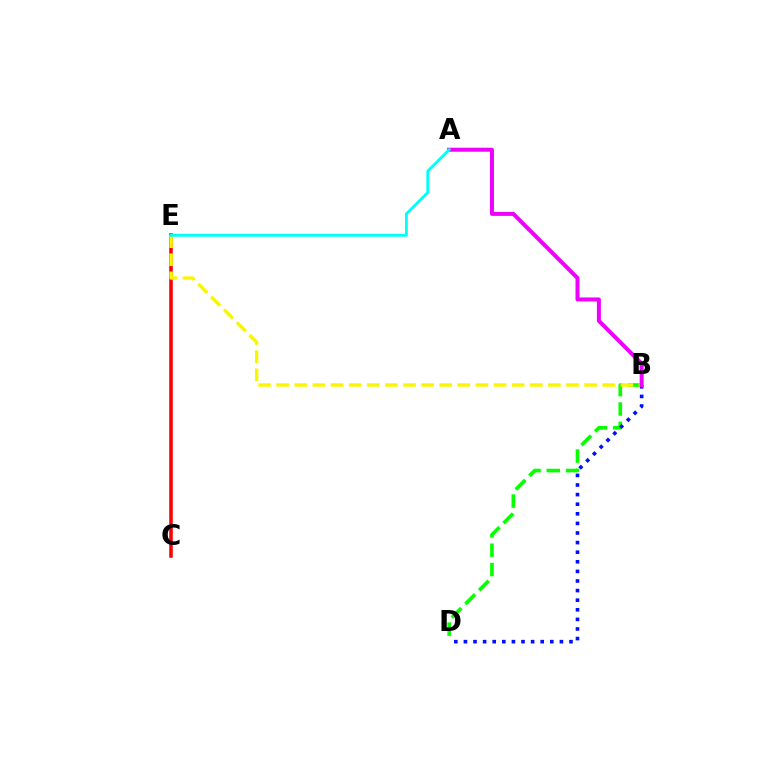{('C', 'E'): [{'color': '#ff0000', 'line_style': 'solid', 'thickness': 2.55}], ('B', 'D'): [{'color': '#08ff00', 'line_style': 'dashed', 'thickness': 2.63}, {'color': '#0010ff', 'line_style': 'dotted', 'thickness': 2.61}], ('B', 'E'): [{'color': '#fcf500', 'line_style': 'dashed', 'thickness': 2.46}], ('A', 'B'): [{'color': '#ee00ff', 'line_style': 'solid', 'thickness': 2.88}], ('A', 'E'): [{'color': '#00fff6', 'line_style': 'solid', 'thickness': 2.06}]}